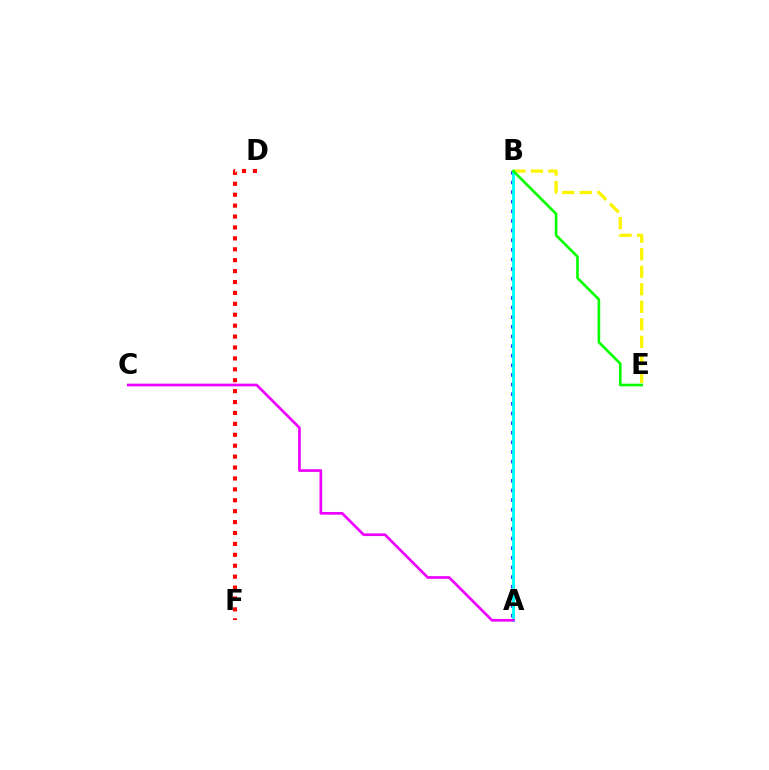{('D', 'F'): [{'color': '#ff0000', 'line_style': 'dotted', 'thickness': 2.96}], ('A', 'B'): [{'color': '#0010ff', 'line_style': 'dotted', 'thickness': 2.62}, {'color': '#00fff6', 'line_style': 'solid', 'thickness': 2.06}], ('B', 'E'): [{'color': '#fcf500', 'line_style': 'dashed', 'thickness': 2.38}, {'color': '#08ff00', 'line_style': 'solid', 'thickness': 1.91}], ('A', 'C'): [{'color': '#ee00ff', 'line_style': 'solid', 'thickness': 1.94}]}